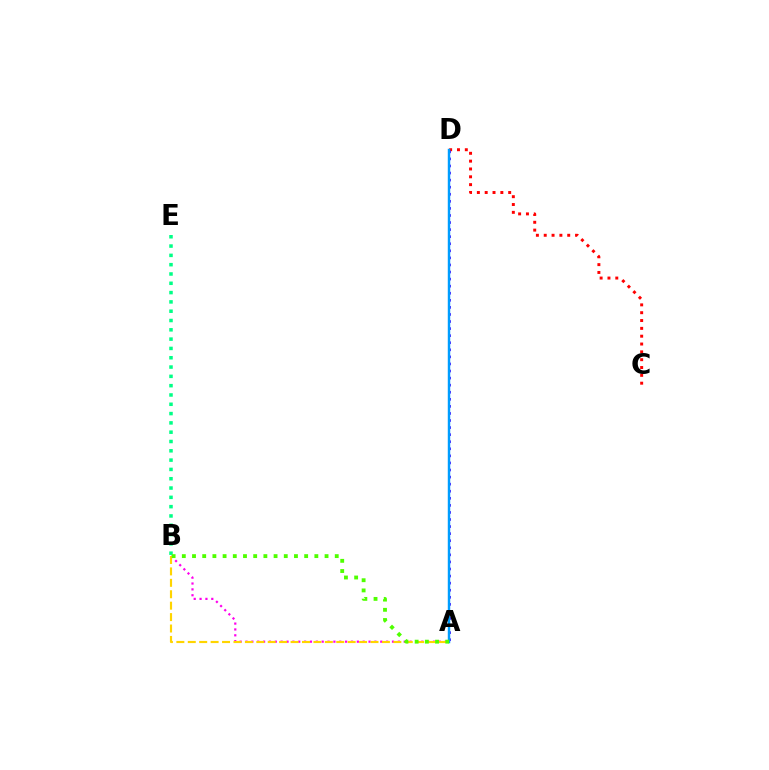{('A', 'B'): [{'color': '#ff00ed', 'line_style': 'dotted', 'thickness': 1.59}, {'color': '#ffd500', 'line_style': 'dashed', 'thickness': 1.55}, {'color': '#4fff00', 'line_style': 'dotted', 'thickness': 2.77}], ('B', 'E'): [{'color': '#00ff86', 'line_style': 'dotted', 'thickness': 2.53}], ('C', 'D'): [{'color': '#ff0000', 'line_style': 'dotted', 'thickness': 2.13}], ('A', 'D'): [{'color': '#3700ff', 'line_style': 'dotted', 'thickness': 1.92}, {'color': '#009eff', 'line_style': 'solid', 'thickness': 1.76}]}